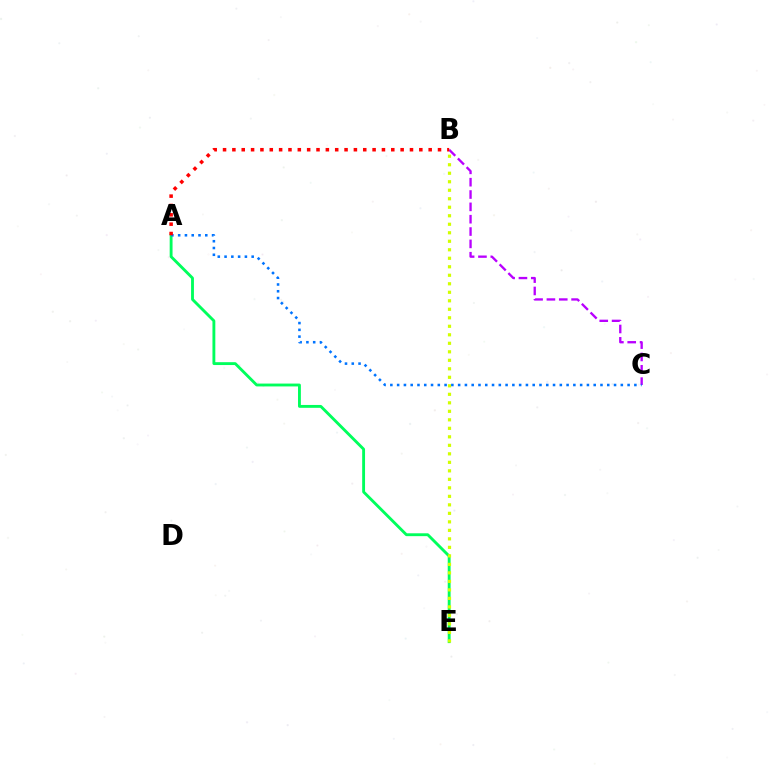{('B', 'C'): [{'color': '#b900ff', 'line_style': 'dashed', 'thickness': 1.68}], ('A', 'E'): [{'color': '#00ff5c', 'line_style': 'solid', 'thickness': 2.06}], ('B', 'E'): [{'color': '#d1ff00', 'line_style': 'dotted', 'thickness': 2.31}], ('A', 'C'): [{'color': '#0074ff', 'line_style': 'dotted', 'thickness': 1.84}], ('A', 'B'): [{'color': '#ff0000', 'line_style': 'dotted', 'thickness': 2.54}]}